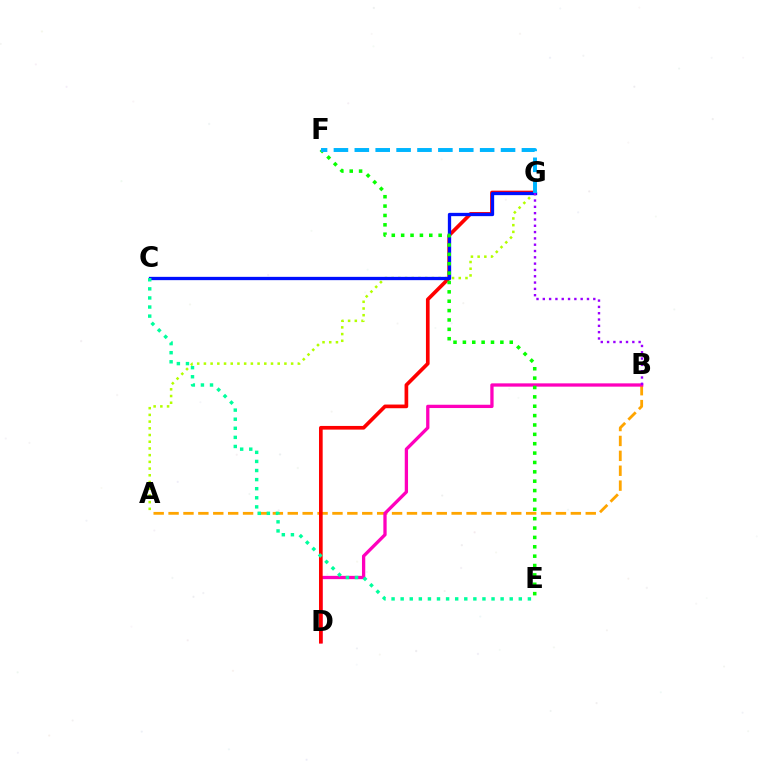{('A', 'B'): [{'color': '#ffa500', 'line_style': 'dashed', 'thickness': 2.02}], ('B', 'D'): [{'color': '#ff00bd', 'line_style': 'solid', 'thickness': 2.37}], ('A', 'G'): [{'color': '#b3ff00', 'line_style': 'dotted', 'thickness': 1.82}], ('D', 'G'): [{'color': '#ff0000', 'line_style': 'solid', 'thickness': 2.64}], ('C', 'G'): [{'color': '#0010ff', 'line_style': 'solid', 'thickness': 2.38}], ('E', 'F'): [{'color': '#08ff00', 'line_style': 'dotted', 'thickness': 2.55}], ('F', 'G'): [{'color': '#00b5ff', 'line_style': 'dashed', 'thickness': 2.84}], ('C', 'E'): [{'color': '#00ff9d', 'line_style': 'dotted', 'thickness': 2.47}], ('B', 'G'): [{'color': '#9b00ff', 'line_style': 'dotted', 'thickness': 1.71}]}